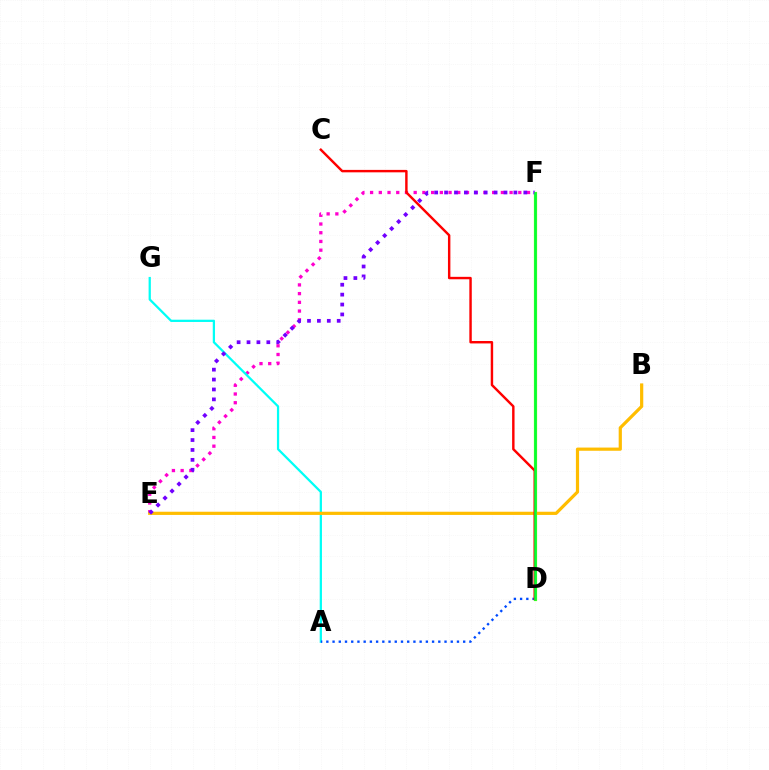{('E', 'F'): [{'color': '#ff00cf', 'line_style': 'dotted', 'thickness': 2.37}, {'color': '#7200ff', 'line_style': 'dotted', 'thickness': 2.69}], ('A', 'G'): [{'color': '#00fff6', 'line_style': 'solid', 'thickness': 1.62}], ('D', 'F'): [{'color': '#84ff00', 'line_style': 'solid', 'thickness': 2.31}, {'color': '#00ff39', 'line_style': 'solid', 'thickness': 1.81}], ('A', 'D'): [{'color': '#004bff', 'line_style': 'dotted', 'thickness': 1.69}], ('B', 'E'): [{'color': '#ffbd00', 'line_style': 'solid', 'thickness': 2.3}], ('C', 'D'): [{'color': '#ff0000', 'line_style': 'solid', 'thickness': 1.75}]}